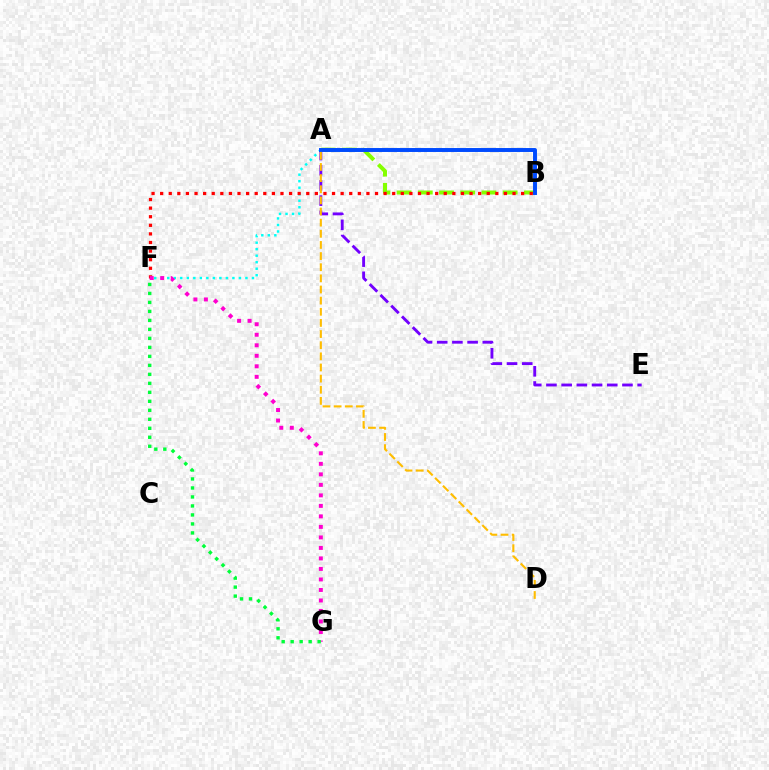{('A', 'F'): [{'color': '#00fff6', 'line_style': 'dotted', 'thickness': 1.77}], ('A', 'E'): [{'color': '#7200ff', 'line_style': 'dashed', 'thickness': 2.07}], ('A', 'B'): [{'color': '#84ff00', 'line_style': 'dashed', 'thickness': 2.88}, {'color': '#004bff', 'line_style': 'solid', 'thickness': 2.84}], ('B', 'F'): [{'color': '#ff0000', 'line_style': 'dotted', 'thickness': 2.34}], ('F', 'G'): [{'color': '#ff00cf', 'line_style': 'dotted', 'thickness': 2.86}, {'color': '#00ff39', 'line_style': 'dotted', 'thickness': 2.44}], ('A', 'D'): [{'color': '#ffbd00', 'line_style': 'dashed', 'thickness': 1.51}]}